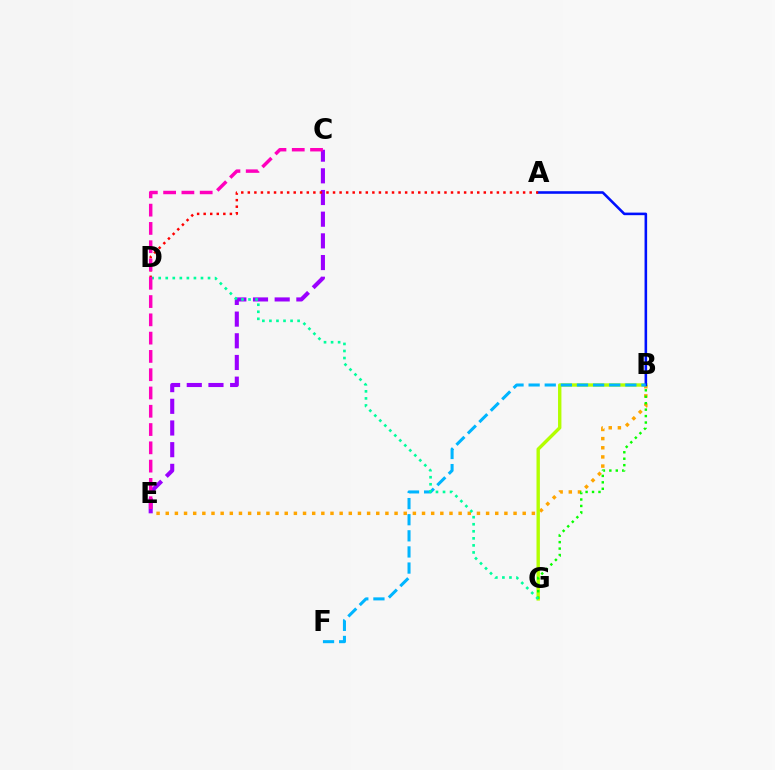{('B', 'E'): [{'color': '#ffa500', 'line_style': 'dotted', 'thickness': 2.49}], ('C', 'E'): [{'color': '#9b00ff', 'line_style': 'dashed', 'thickness': 2.95}, {'color': '#ff00bd', 'line_style': 'dashed', 'thickness': 2.48}], ('B', 'G'): [{'color': '#b3ff00', 'line_style': 'solid', 'thickness': 2.44}, {'color': '#08ff00', 'line_style': 'dotted', 'thickness': 1.75}], ('A', 'B'): [{'color': '#0010ff', 'line_style': 'solid', 'thickness': 1.86}], ('B', 'F'): [{'color': '#00b5ff', 'line_style': 'dashed', 'thickness': 2.19}], ('A', 'D'): [{'color': '#ff0000', 'line_style': 'dotted', 'thickness': 1.78}], ('D', 'G'): [{'color': '#00ff9d', 'line_style': 'dotted', 'thickness': 1.91}]}